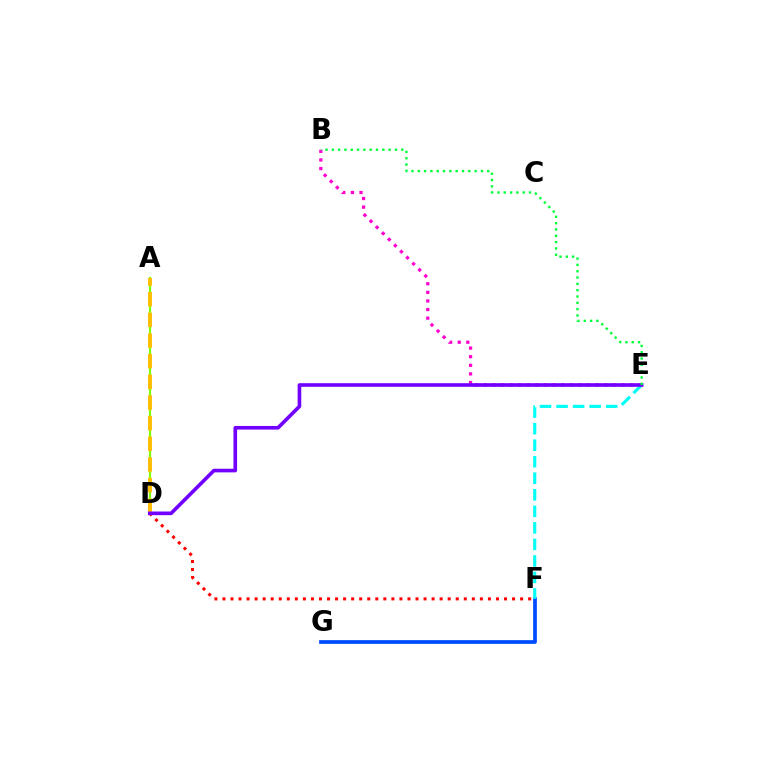{('B', 'E'): [{'color': '#ff00cf', 'line_style': 'dotted', 'thickness': 2.34}, {'color': '#00ff39', 'line_style': 'dotted', 'thickness': 1.72}], ('A', 'D'): [{'color': '#84ff00', 'line_style': 'solid', 'thickness': 1.62}, {'color': '#ffbd00', 'line_style': 'dashed', 'thickness': 2.81}], ('D', 'F'): [{'color': '#ff0000', 'line_style': 'dotted', 'thickness': 2.19}], ('F', 'G'): [{'color': '#004bff', 'line_style': 'solid', 'thickness': 2.68}], ('E', 'F'): [{'color': '#00fff6', 'line_style': 'dashed', 'thickness': 2.25}], ('D', 'E'): [{'color': '#7200ff', 'line_style': 'solid', 'thickness': 2.62}]}